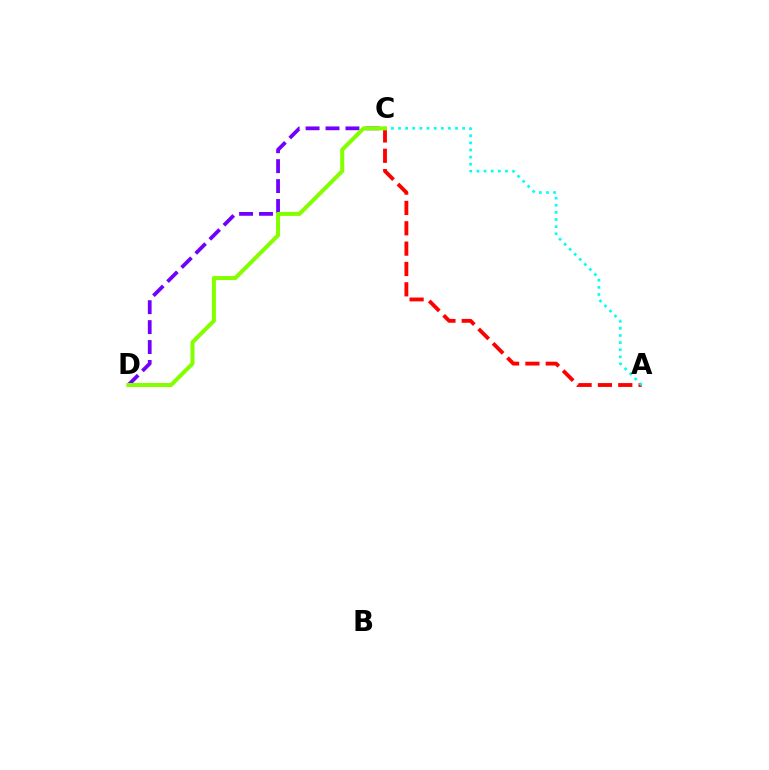{('A', 'C'): [{'color': '#ff0000', 'line_style': 'dashed', 'thickness': 2.76}, {'color': '#00fff6', 'line_style': 'dotted', 'thickness': 1.94}], ('C', 'D'): [{'color': '#7200ff', 'line_style': 'dashed', 'thickness': 2.71}, {'color': '#84ff00', 'line_style': 'solid', 'thickness': 2.91}]}